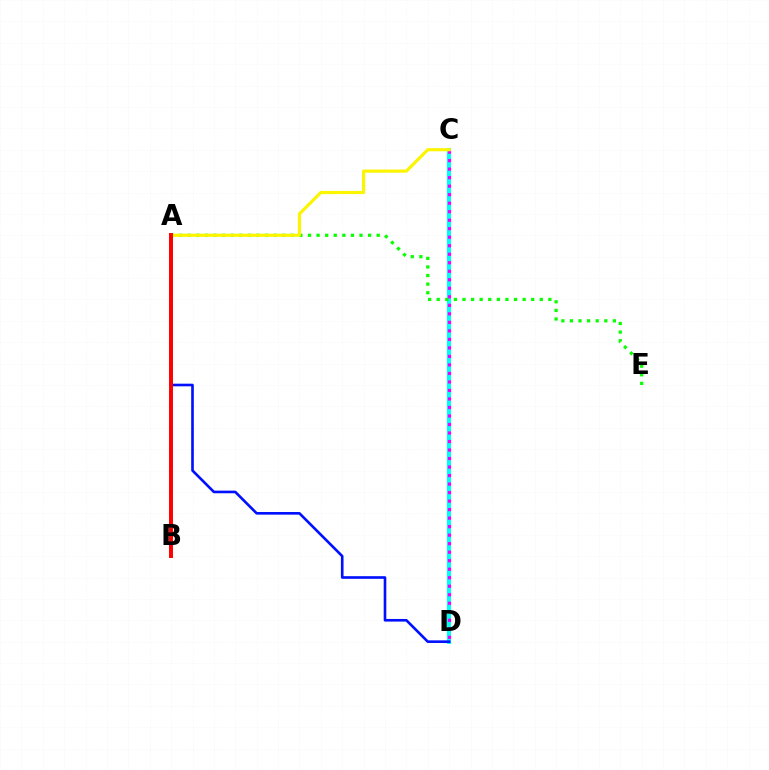{('C', 'D'): [{'color': '#00fff6', 'line_style': 'solid', 'thickness': 2.93}, {'color': '#ee00ff', 'line_style': 'dotted', 'thickness': 2.31}], ('A', 'E'): [{'color': '#08ff00', 'line_style': 'dotted', 'thickness': 2.33}], ('A', 'C'): [{'color': '#fcf500', 'line_style': 'solid', 'thickness': 2.27}], ('A', 'D'): [{'color': '#0010ff', 'line_style': 'solid', 'thickness': 1.89}], ('A', 'B'): [{'color': '#ff0000', 'line_style': 'solid', 'thickness': 2.84}]}